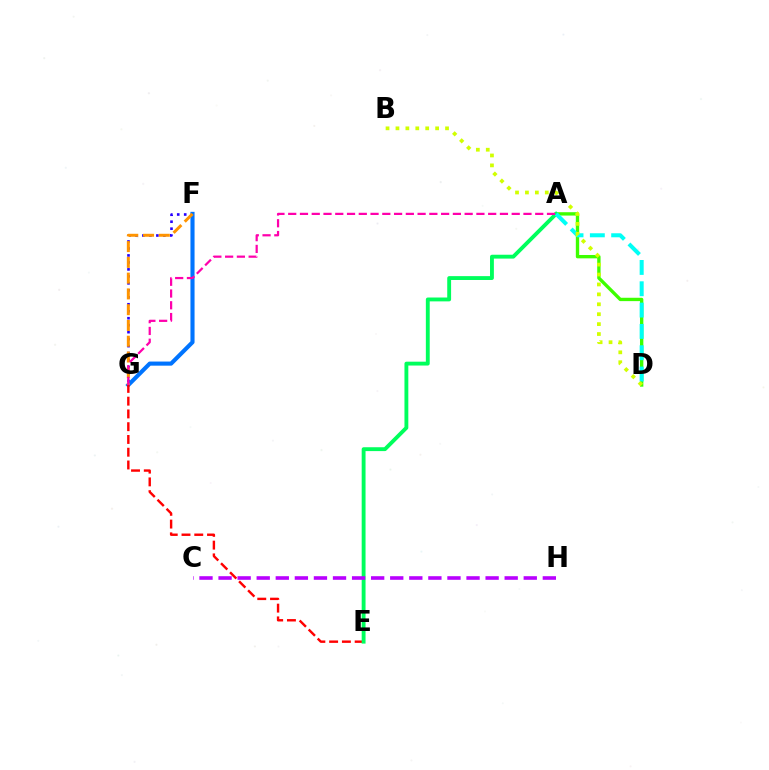{('A', 'D'): [{'color': '#3dff00', 'line_style': 'solid', 'thickness': 2.42}, {'color': '#00fff6', 'line_style': 'dashed', 'thickness': 2.9}], ('F', 'G'): [{'color': '#2500ff', 'line_style': 'dotted', 'thickness': 1.9}, {'color': '#0074ff', 'line_style': 'solid', 'thickness': 2.96}, {'color': '#ff9400', 'line_style': 'dashed', 'thickness': 2.14}], ('E', 'G'): [{'color': '#ff0000', 'line_style': 'dashed', 'thickness': 1.73}], ('A', 'E'): [{'color': '#00ff5c', 'line_style': 'solid', 'thickness': 2.78}], ('C', 'H'): [{'color': '#b900ff', 'line_style': 'dashed', 'thickness': 2.59}], ('A', 'G'): [{'color': '#ff00ac', 'line_style': 'dashed', 'thickness': 1.6}], ('B', 'D'): [{'color': '#d1ff00', 'line_style': 'dotted', 'thickness': 2.69}]}